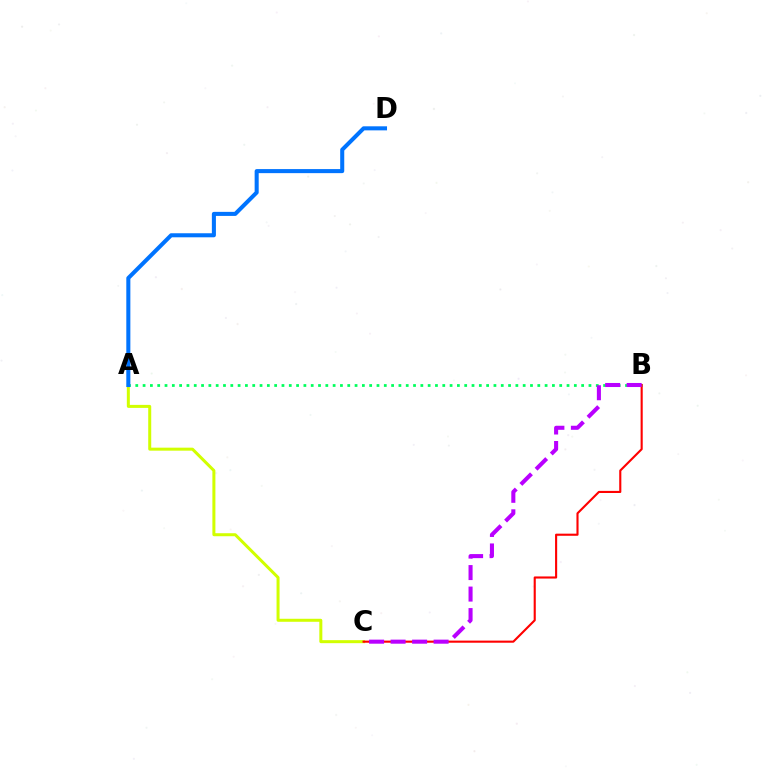{('A', 'B'): [{'color': '#00ff5c', 'line_style': 'dotted', 'thickness': 1.99}], ('A', 'C'): [{'color': '#d1ff00', 'line_style': 'solid', 'thickness': 2.17}], ('A', 'D'): [{'color': '#0074ff', 'line_style': 'solid', 'thickness': 2.92}], ('B', 'C'): [{'color': '#ff0000', 'line_style': 'solid', 'thickness': 1.52}, {'color': '#b900ff', 'line_style': 'dashed', 'thickness': 2.92}]}